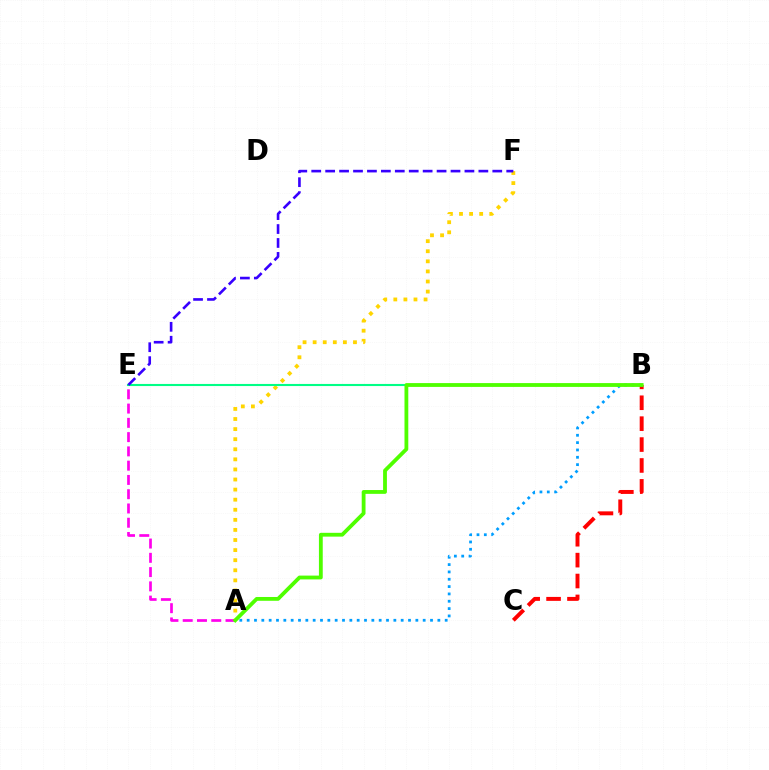{('A', 'B'): [{'color': '#009eff', 'line_style': 'dotted', 'thickness': 1.99}, {'color': '#4fff00', 'line_style': 'solid', 'thickness': 2.74}], ('A', 'F'): [{'color': '#ffd500', 'line_style': 'dotted', 'thickness': 2.74}], ('B', 'E'): [{'color': '#00ff86', 'line_style': 'solid', 'thickness': 1.51}], ('B', 'C'): [{'color': '#ff0000', 'line_style': 'dashed', 'thickness': 2.84}], ('A', 'E'): [{'color': '#ff00ed', 'line_style': 'dashed', 'thickness': 1.94}], ('E', 'F'): [{'color': '#3700ff', 'line_style': 'dashed', 'thickness': 1.89}]}